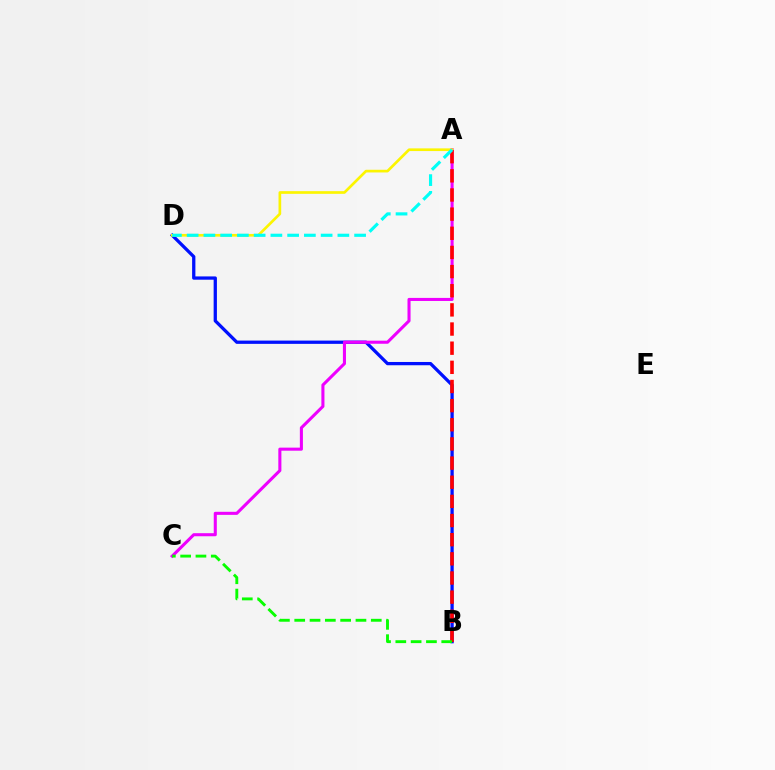{('B', 'D'): [{'color': '#0010ff', 'line_style': 'solid', 'thickness': 2.36}], ('A', 'C'): [{'color': '#ee00ff', 'line_style': 'solid', 'thickness': 2.21}], ('A', 'D'): [{'color': '#fcf500', 'line_style': 'solid', 'thickness': 1.93}, {'color': '#00fff6', 'line_style': 'dashed', 'thickness': 2.27}], ('A', 'B'): [{'color': '#ff0000', 'line_style': 'dashed', 'thickness': 2.6}], ('B', 'C'): [{'color': '#08ff00', 'line_style': 'dashed', 'thickness': 2.08}]}